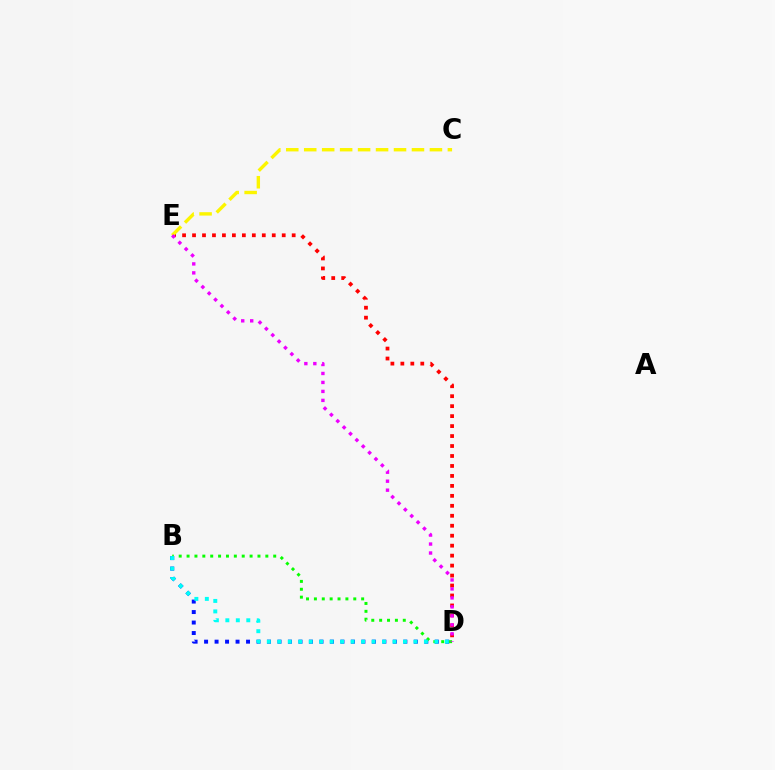{('B', 'D'): [{'color': '#0010ff', 'line_style': 'dotted', 'thickness': 2.85}, {'color': '#08ff00', 'line_style': 'dotted', 'thickness': 2.14}, {'color': '#00fff6', 'line_style': 'dotted', 'thickness': 2.85}], ('D', 'E'): [{'color': '#ff0000', 'line_style': 'dotted', 'thickness': 2.71}, {'color': '#ee00ff', 'line_style': 'dotted', 'thickness': 2.44}], ('C', 'E'): [{'color': '#fcf500', 'line_style': 'dashed', 'thickness': 2.44}]}